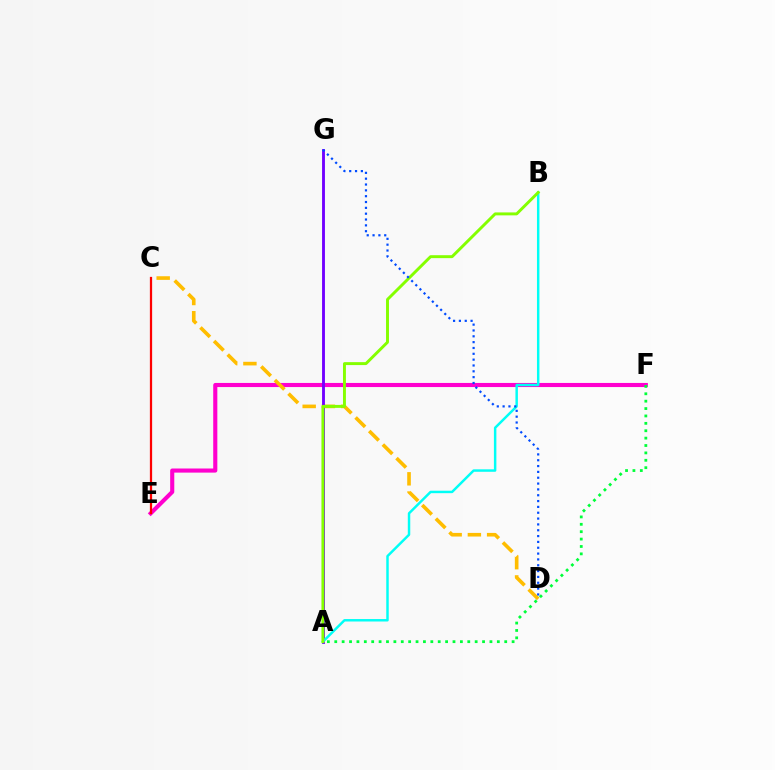{('E', 'F'): [{'color': '#ff00cf', 'line_style': 'solid', 'thickness': 2.96}], ('C', 'D'): [{'color': '#ffbd00', 'line_style': 'dashed', 'thickness': 2.61}], ('A', 'G'): [{'color': '#7200ff', 'line_style': 'solid', 'thickness': 2.06}], ('A', 'B'): [{'color': '#00fff6', 'line_style': 'solid', 'thickness': 1.77}, {'color': '#84ff00', 'line_style': 'solid', 'thickness': 2.11}], ('A', 'F'): [{'color': '#00ff39', 'line_style': 'dotted', 'thickness': 2.01}], ('C', 'E'): [{'color': '#ff0000', 'line_style': 'solid', 'thickness': 1.62}], ('D', 'G'): [{'color': '#004bff', 'line_style': 'dotted', 'thickness': 1.59}]}